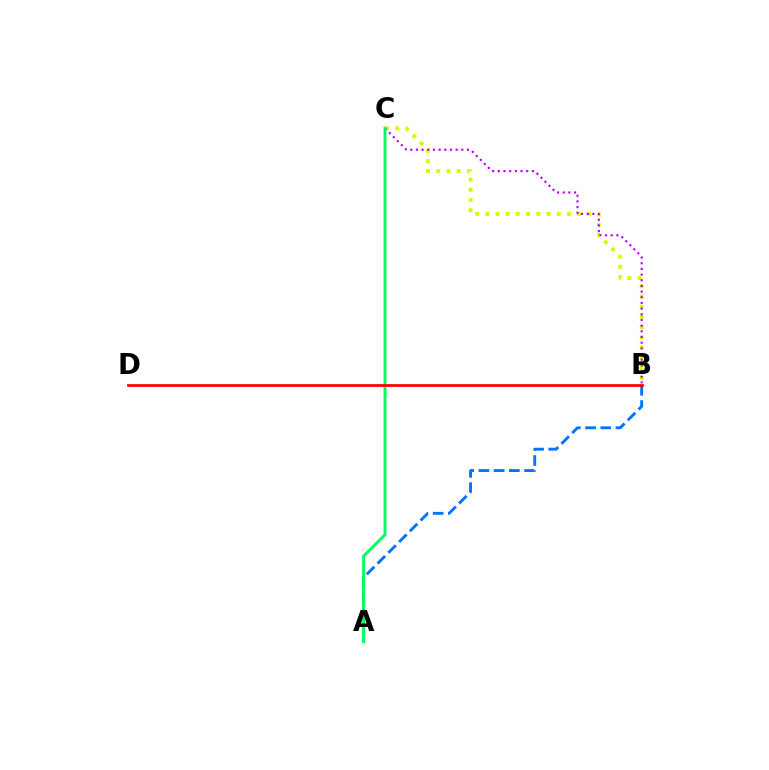{('B', 'C'): [{'color': '#d1ff00', 'line_style': 'dotted', 'thickness': 2.77}, {'color': '#b900ff', 'line_style': 'dotted', 'thickness': 1.54}], ('A', 'B'): [{'color': '#0074ff', 'line_style': 'dashed', 'thickness': 2.07}], ('A', 'C'): [{'color': '#00ff5c', 'line_style': 'solid', 'thickness': 2.11}], ('B', 'D'): [{'color': '#ff0000', 'line_style': 'solid', 'thickness': 1.97}]}